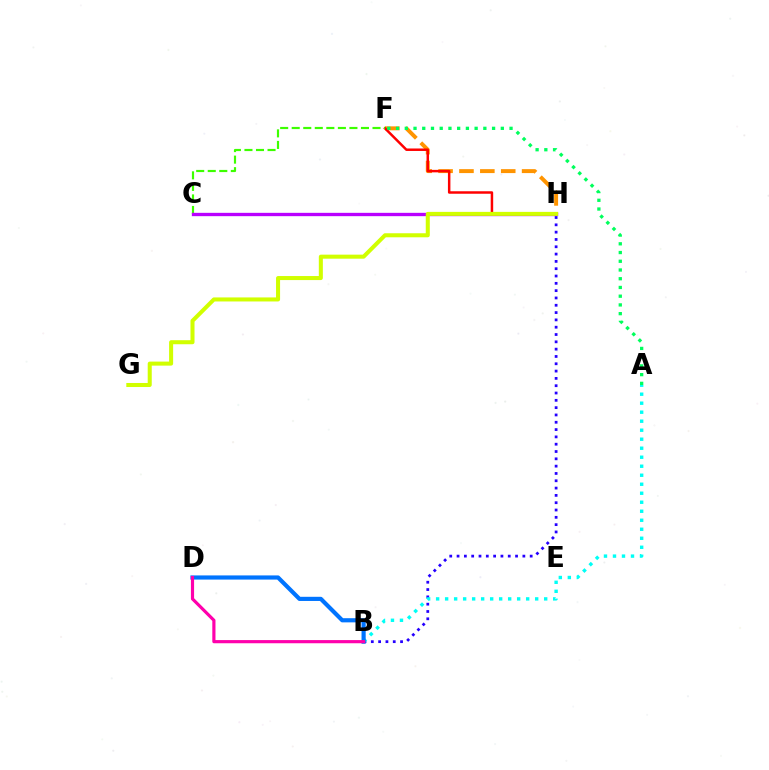{('F', 'H'): [{'color': '#ff9400', 'line_style': 'dashed', 'thickness': 2.84}, {'color': '#ff0000', 'line_style': 'solid', 'thickness': 1.79}], ('C', 'F'): [{'color': '#3dff00', 'line_style': 'dashed', 'thickness': 1.57}], ('C', 'H'): [{'color': '#b900ff', 'line_style': 'solid', 'thickness': 2.4}], ('B', 'H'): [{'color': '#2500ff', 'line_style': 'dotted', 'thickness': 1.99}], ('G', 'H'): [{'color': '#d1ff00', 'line_style': 'solid', 'thickness': 2.91}], ('A', 'B'): [{'color': '#00fff6', 'line_style': 'dotted', 'thickness': 2.45}], ('B', 'D'): [{'color': '#0074ff', 'line_style': 'solid', 'thickness': 3.0}, {'color': '#ff00ac', 'line_style': 'solid', 'thickness': 2.28}], ('A', 'F'): [{'color': '#00ff5c', 'line_style': 'dotted', 'thickness': 2.37}]}